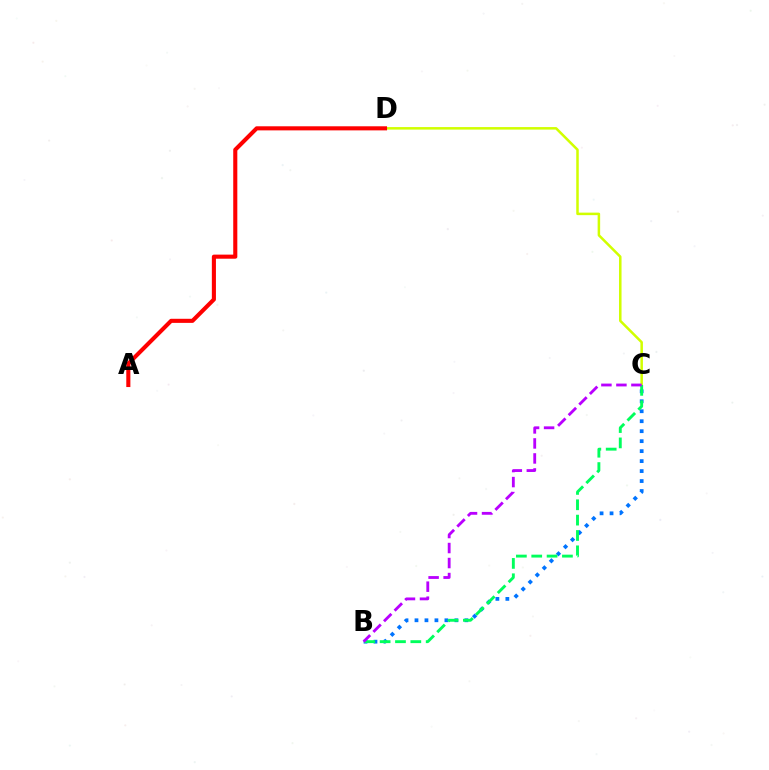{('B', 'C'): [{'color': '#0074ff', 'line_style': 'dotted', 'thickness': 2.71}, {'color': '#00ff5c', 'line_style': 'dashed', 'thickness': 2.09}, {'color': '#b900ff', 'line_style': 'dashed', 'thickness': 2.04}], ('C', 'D'): [{'color': '#d1ff00', 'line_style': 'solid', 'thickness': 1.81}], ('A', 'D'): [{'color': '#ff0000', 'line_style': 'solid', 'thickness': 2.94}]}